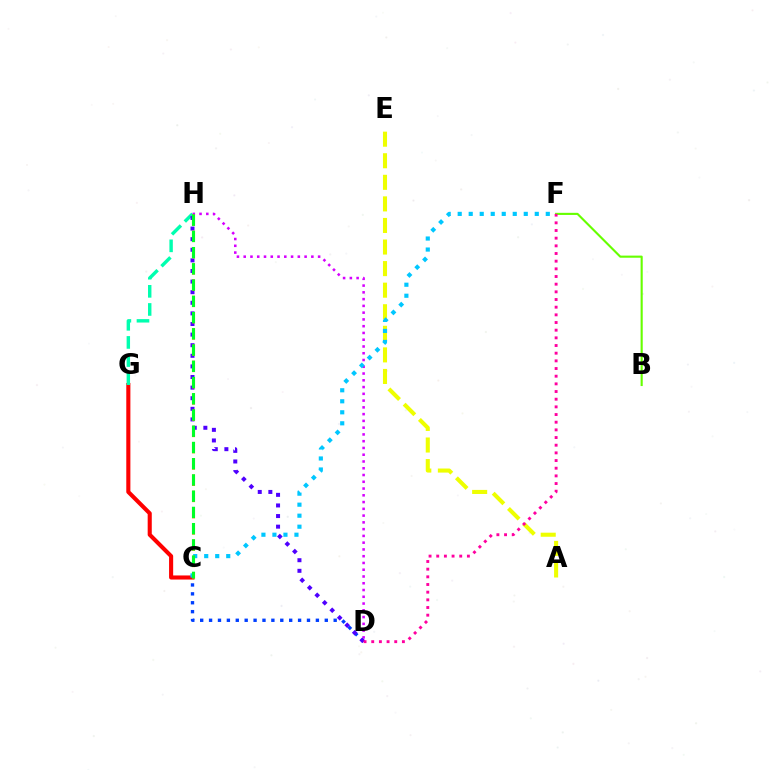{('A', 'E'): [{'color': '#eeff00', 'line_style': 'dashed', 'thickness': 2.93}], ('C', 'G'): [{'color': '#ff0000', 'line_style': 'solid', 'thickness': 2.95}], ('D', 'H'): [{'color': '#d600ff', 'line_style': 'dotted', 'thickness': 1.84}, {'color': '#4f00ff', 'line_style': 'dotted', 'thickness': 2.88}], ('C', 'D'): [{'color': '#003fff', 'line_style': 'dotted', 'thickness': 2.42}], ('C', 'F'): [{'color': '#00c7ff', 'line_style': 'dotted', 'thickness': 2.99}], ('G', 'H'): [{'color': '#00ffaf', 'line_style': 'dashed', 'thickness': 2.46}], ('B', 'F'): [{'color': '#66ff00', 'line_style': 'solid', 'thickness': 1.53}], ('C', 'H'): [{'color': '#ff8800', 'line_style': 'dashed', 'thickness': 2.21}, {'color': '#00ff27', 'line_style': 'dashed', 'thickness': 2.21}], ('D', 'F'): [{'color': '#ff00a0', 'line_style': 'dotted', 'thickness': 2.08}]}